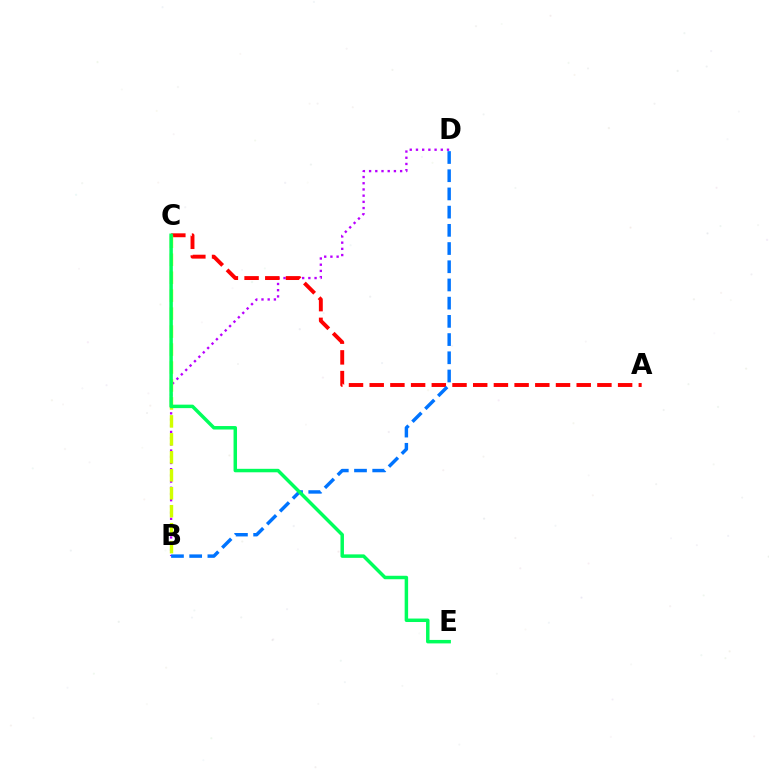{('B', 'D'): [{'color': '#b900ff', 'line_style': 'dotted', 'thickness': 1.69}, {'color': '#0074ff', 'line_style': 'dashed', 'thickness': 2.47}], ('A', 'C'): [{'color': '#ff0000', 'line_style': 'dashed', 'thickness': 2.81}], ('B', 'C'): [{'color': '#d1ff00', 'line_style': 'dashed', 'thickness': 2.44}], ('C', 'E'): [{'color': '#00ff5c', 'line_style': 'solid', 'thickness': 2.5}]}